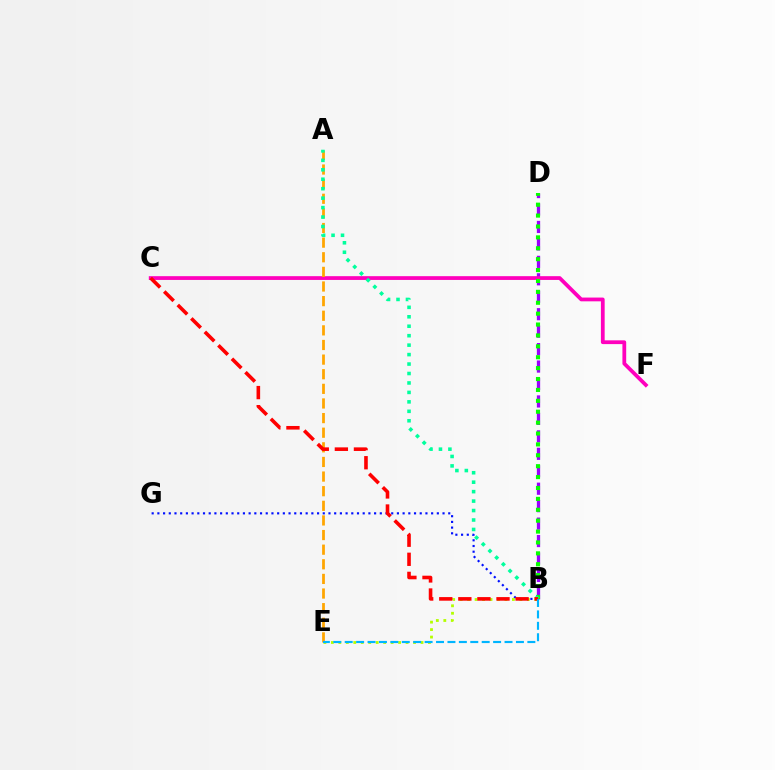{('B', 'D'): [{'color': '#9b00ff', 'line_style': 'dashed', 'thickness': 2.37}, {'color': '#08ff00', 'line_style': 'dotted', 'thickness': 2.96}], ('C', 'F'): [{'color': '#ff00bd', 'line_style': 'solid', 'thickness': 2.71}], ('B', 'G'): [{'color': '#0010ff', 'line_style': 'dotted', 'thickness': 1.55}], ('B', 'E'): [{'color': '#b3ff00', 'line_style': 'dotted', 'thickness': 2.03}, {'color': '#00b5ff', 'line_style': 'dashed', 'thickness': 1.55}], ('A', 'E'): [{'color': '#ffa500', 'line_style': 'dashed', 'thickness': 1.99}], ('A', 'B'): [{'color': '#00ff9d', 'line_style': 'dotted', 'thickness': 2.57}], ('B', 'C'): [{'color': '#ff0000', 'line_style': 'dashed', 'thickness': 2.59}]}